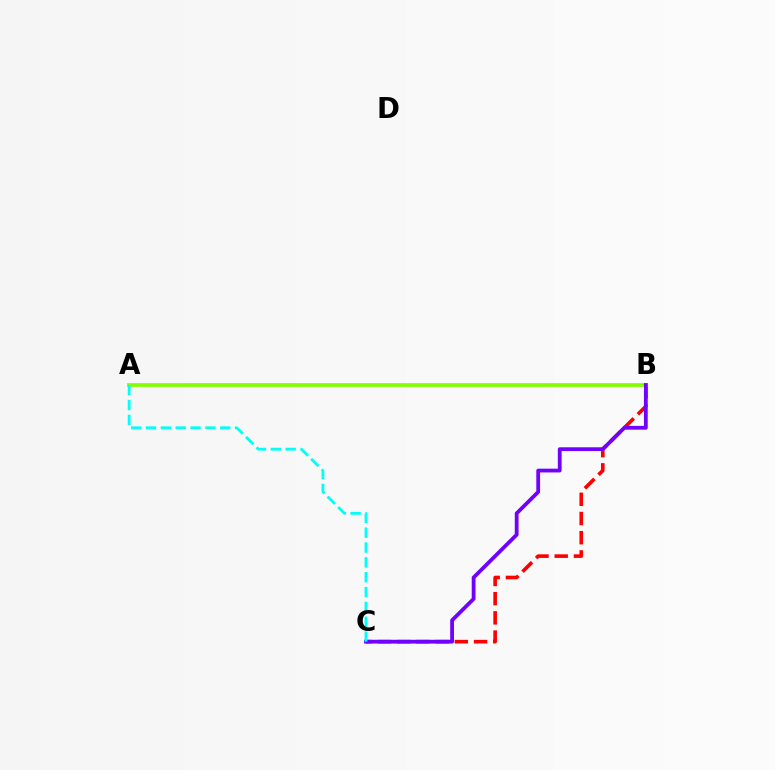{('B', 'C'): [{'color': '#ff0000', 'line_style': 'dashed', 'thickness': 2.61}, {'color': '#7200ff', 'line_style': 'solid', 'thickness': 2.73}], ('A', 'B'): [{'color': '#84ff00', 'line_style': 'solid', 'thickness': 2.69}], ('A', 'C'): [{'color': '#00fff6', 'line_style': 'dashed', 'thickness': 2.02}]}